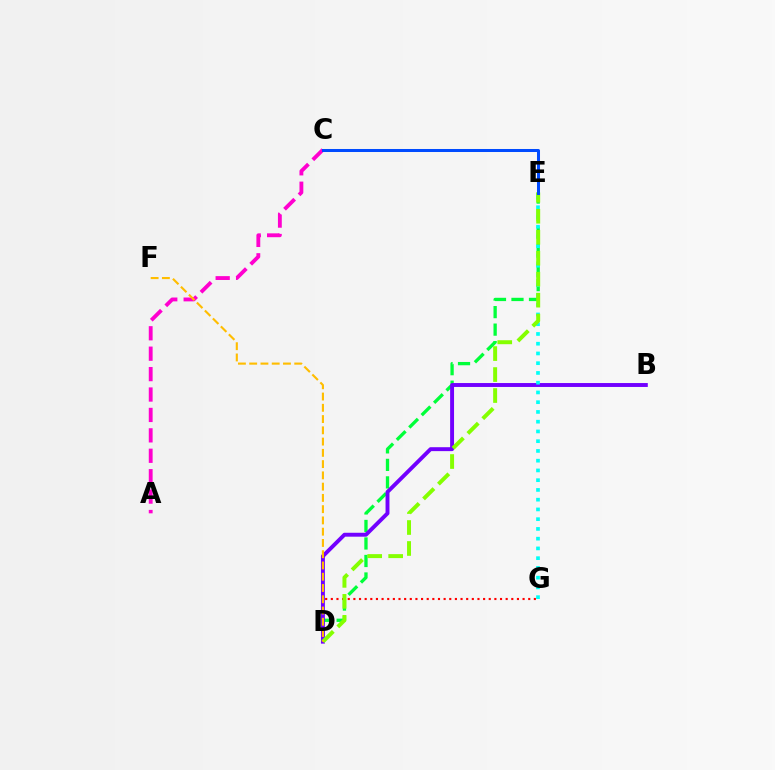{('D', 'E'): [{'color': '#00ff39', 'line_style': 'dashed', 'thickness': 2.38}, {'color': '#84ff00', 'line_style': 'dashed', 'thickness': 2.85}], ('D', 'G'): [{'color': '#ff0000', 'line_style': 'dotted', 'thickness': 1.53}], ('B', 'D'): [{'color': '#7200ff', 'line_style': 'solid', 'thickness': 2.82}], ('E', 'G'): [{'color': '#00fff6', 'line_style': 'dotted', 'thickness': 2.65}], ('A', 'C'): [{'color': '#ff00cf', 'line_style': 'dashed', 'thickness': 2.77}], ('D', 'F'): [{'color': '#ffbd00', 'line_style': 'dashed', 'thickness': 1.53}], ('C', 'E'): [{'color': '#004bff', 'line_style': 'solid', 'thickness': 2.17}]}